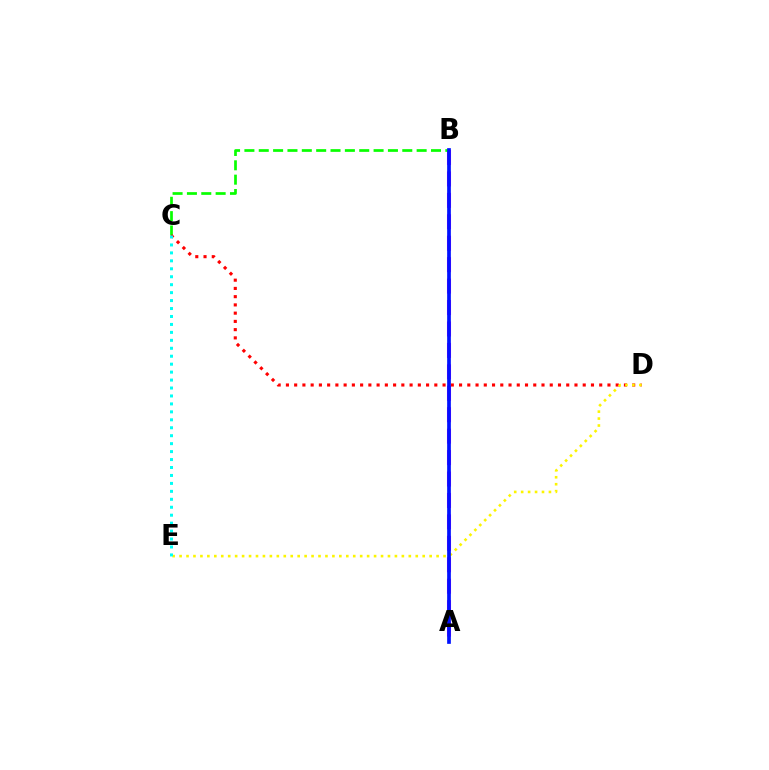{('A', 'B'): [{'color': '#ee00ff', 'line_style': 'dashed', 'thickness': 2.91}, {'color': '#0010ff', 'line_style': 'solid', 'thickness': 2.66}], ('B', 'C'): [{'color': '#08ff00', 'line_style': 'dashed', 'thickness': 1.95}], ('C', 'D'): [{'color': '#ff0000', 'line_style': 'dotted', 'thickness': 2.24}], ('D', 'E'): [{'color': '#fcf500', 'line_style': 'dotted', 'thickness': 1.89}], ('C', 'E'): [{'color': '#00fff6', 'line_style': 'dotted', 'thickness': 2.16}]}